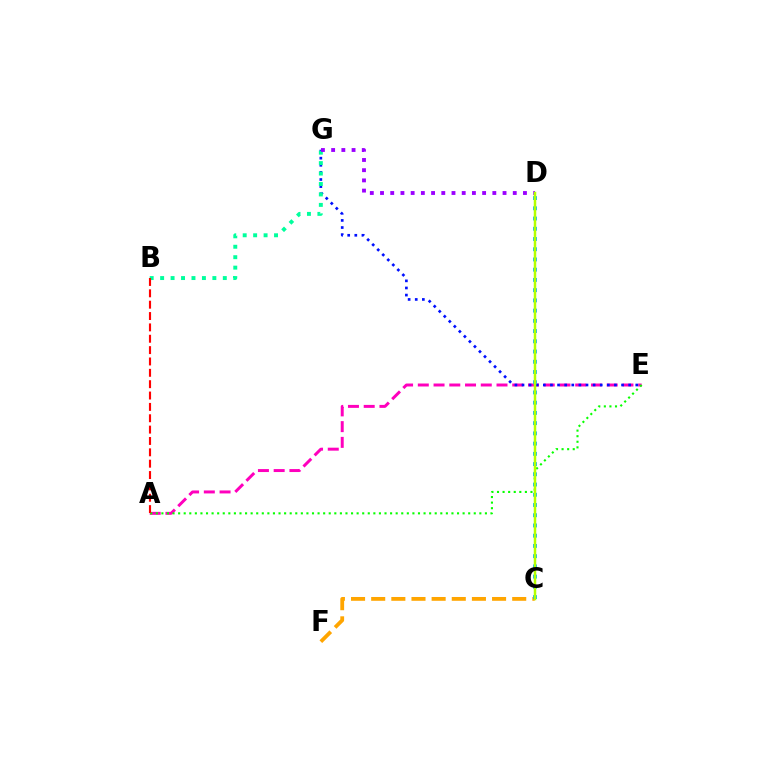{('A', 'E'): [{'color': '#ff00bd', 'line_style': 'dashed', 'thickness': 2.14}, {'color': '#08ff00', 'line_style': 'dotted', 'thickness': 1.52}], ('E', 'G'): [{'color': '#0010ff', 'line_style': 'dotted', 'thickness': 1.93}], ('C', 'F'): [{'color': '#ffa500', 'line_style': 'dashed', 'thickness': 2.74}], ('B', 'G'): [{'color': '#00ff9d', 'line_style': 'dotted', 'thickness': 2.84}], ('C', 'D'): [{'color': '#00b5ff', 'line_style': 'dotted', 'thickness': 2.78}, {'color': '#b3ff00', 'line_style': 'solid', 'thickness': 1.8}], ('D', 'G'): [{'color': '#9b00ff', 'line_style': 'dotted', 'thickness': 2.77}], ('A', 'B'): [{'color': '#ff0000', 'line_style': 'dashed', 'thickness': 1.54}]}